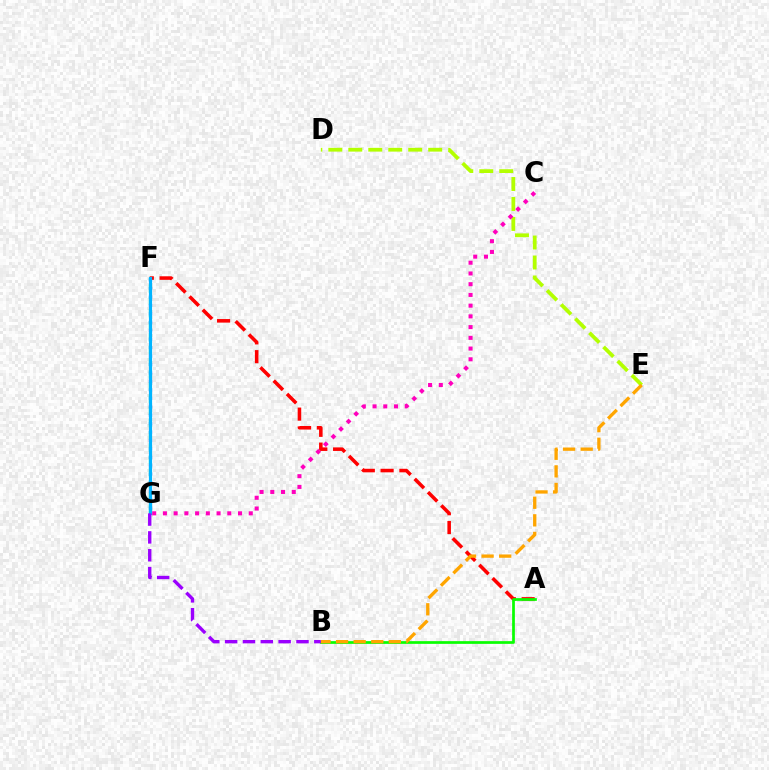{('A', 'F'): [{'color': '#ff0000', 'line_style': 'dashed', 'thickness': 2.55}], ('D', 'E'): [{'color': '#b3ff00', 'line_style': 'dashed', 'thickness': 2.71}], ('A', 'B'): [{'color': '#08ff00', 'line_style': 'solid', 'thickness': 1.96}], ('F', 'G'): [{'color': '#00ff9d', 'line_style': 'dashed', 'thickness': 1.66}, {'color': '#0010ff', 'line_style': 'dotted', 'thickness': 2.29}, {'color': '#00b5ff', 'line_style': 'solid', 'thickness': 2.28}], ('B', 'E'): [{'color': '#ffa500', 'line_style': 'dashed', 'thickness': 2.39}], ('B', 'G'): [{'color': '#9b00ff', 'line_style': 'dashed', 'thickness': 2.42}], ('C', 'G'): [{'color': '#ff00bd', 'line_style': 'dotted', 'thickness': 2.92}]}